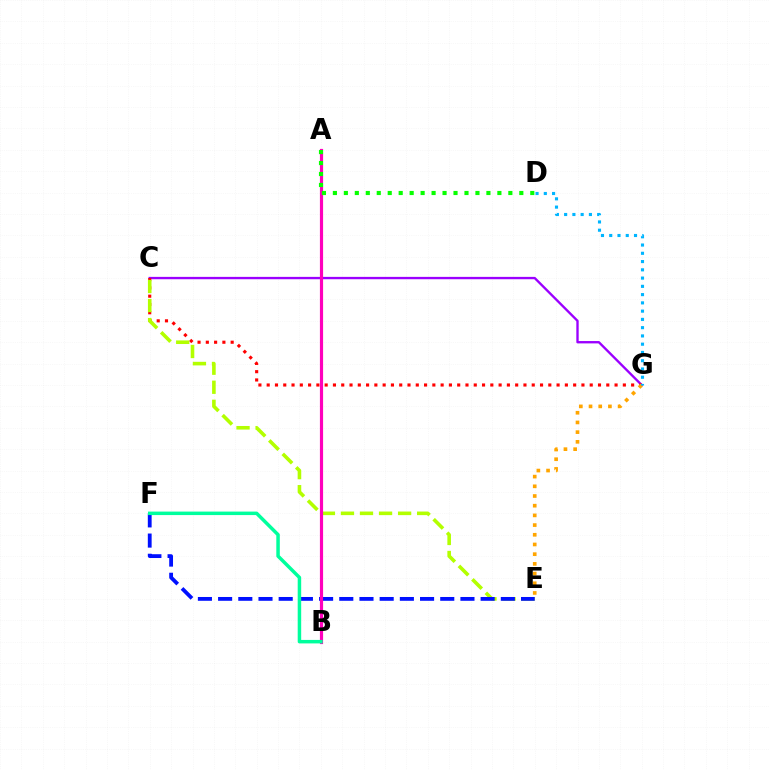{('C', 'G'): [{'color': '#9b00ff', 'line_style': 'solid', 'thickness': 1.69}, {'color': '#ff0000', 'line_style': 'dotted', 'thickness': 2.25}], ('E', 'G'): [{'color': '#ffa500', 'line_style': 'dotted', 'thickness': 2.63}], ('C', 'E'): [{'color': '#b3ff00', 'line_style': 'dashed', 'thickness': 2.59}], ('D', 'G'): [{'color': '#00b5ff', 'line_style': 'dotted', 'thickness': 2.24}], ('E', 'F'): [{'color': '#0010ff', 'line_style': 'dashed', 'thickness': 2.74}], ('A', 'B'): [{'color': '#ff00bd', 'line_style': 'solid', 'thickness': 2.28}], ('B', 'F'): [{'color': '#00ff9d', 'line_style': 'solid', 'thickness': 2.51}], ('A', 'D'): [{'color': '#08ff00', 'line_style': 'dotted', 'thickness': 2.98}]}